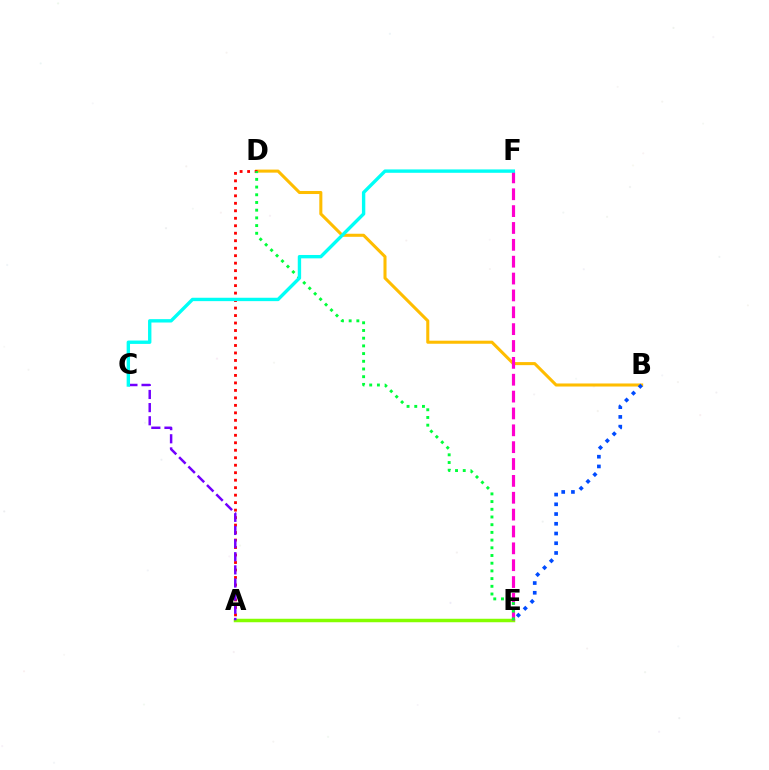{('B', 'D'): [{'color': '#ffbd00', 'line_style': 'solid', 'thickness': 2.2}], ('B', 'E'): [{'color': '#004bff', 'line_style': 'dotted', 'thickness': 2.64}], ('A', 'D'): [{'color': '#ff0000', 'line_style': 'dotted', 'thickness': 2.03}], ('A', 'E'): [{'color': '#84ff00', 'line_style': 'solid', 'thickness': 2.51}], ('E', 'F'): [{'color': '#ff00cf', 'line_style': 'dashed', 'thickness': 2.29}], ('D', 'E'): [{'color': '#00ff39', 'line_style': 'dotted', 'thickness': 2.09}], ('A', 'C'): [{'color': '#7200ff', 'line_style': 'dashed', 'thickness': 1.78}], ('C', 'F'): [{'color': '#00fff6', 'line_style': 'solid', 'thickness': 2.43}]}